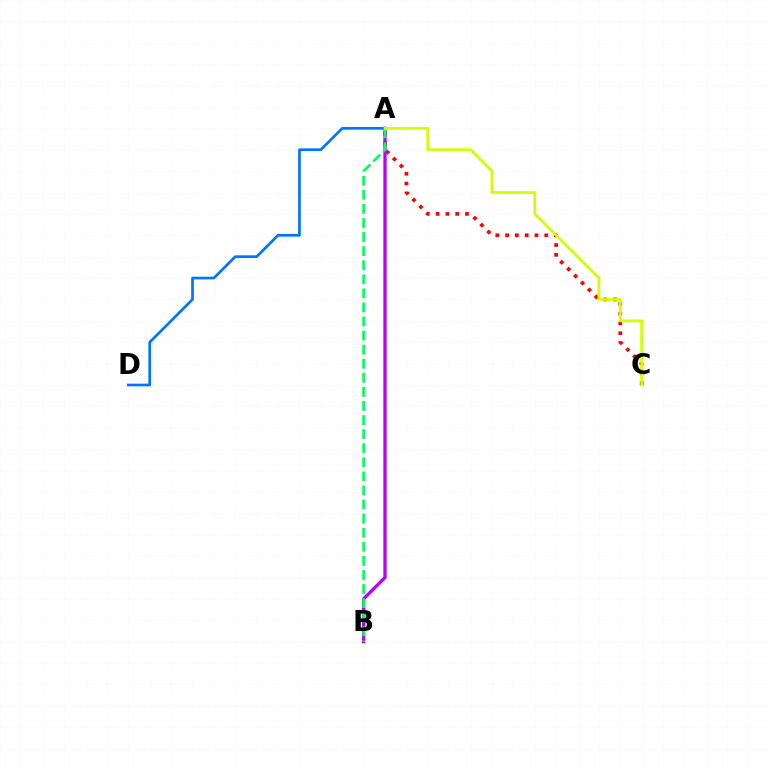{('A', 'D'): [{'color': '#0074ff', 'line_style': 'solid', 'thickness': 1.94}], ('A', 'C'): [{'color': '#ff0000', 'line_style': 'dotted', 'thickness': 2.66}, {'color': '#d1ff00', 'line_style': 'solid', 'thickness': 1.99}], ('A', 'B'): [{'color': '#b900ff', 'line_style': 'solid', 'thickness': 2.39}, {'color': '#00ff5c', 'line_style': 'dashed', 'thickness': 1.91}]}